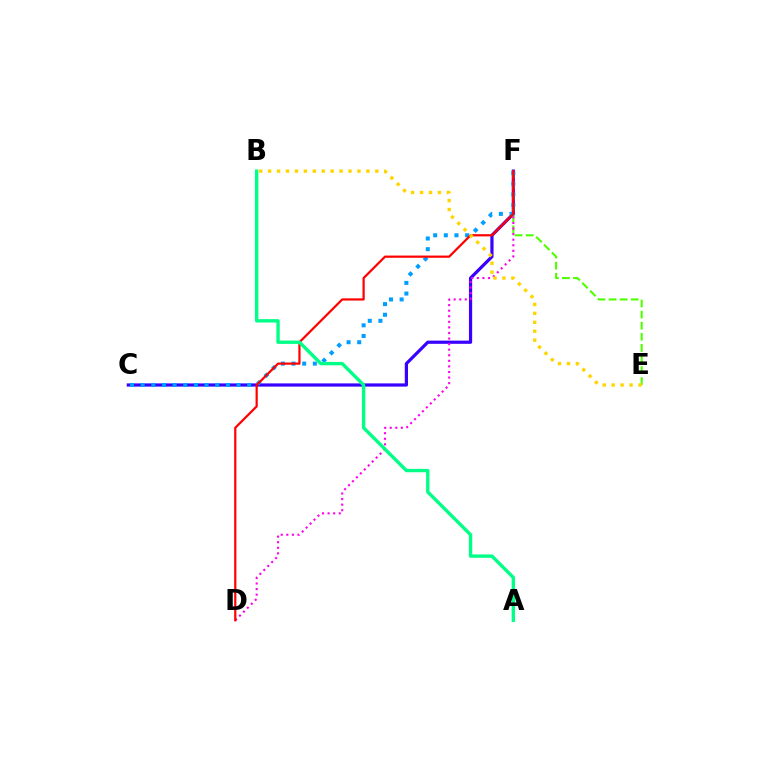{('C', 'F'): [{'color': '#3700ff', 'line_style': 'solid', 'thickness': 2.31}, {'color': '#009eff', 'line_style': 'dotted', 'thickness': 2.89}], ('E', 'F'): [{'color': '#4fff00', 'line_style': 'dashed', 'thickness': 1.51}], ('D', 'F'): [{'color': '#ff00ed', 'line_style': 'dotted', 'thickness': 1.51}, {'color': '#ff0000', 'line_style': 'solid', 'thickness': 1.6}], ('A', 'B'): [{'color': '#00ff86', 'line_style': 'solid', 'thickness': 2.43}], ('B', 'E'): [{'color': '#ffd500', 'line_style': 'dotted', 'thickness': 2.43}]}